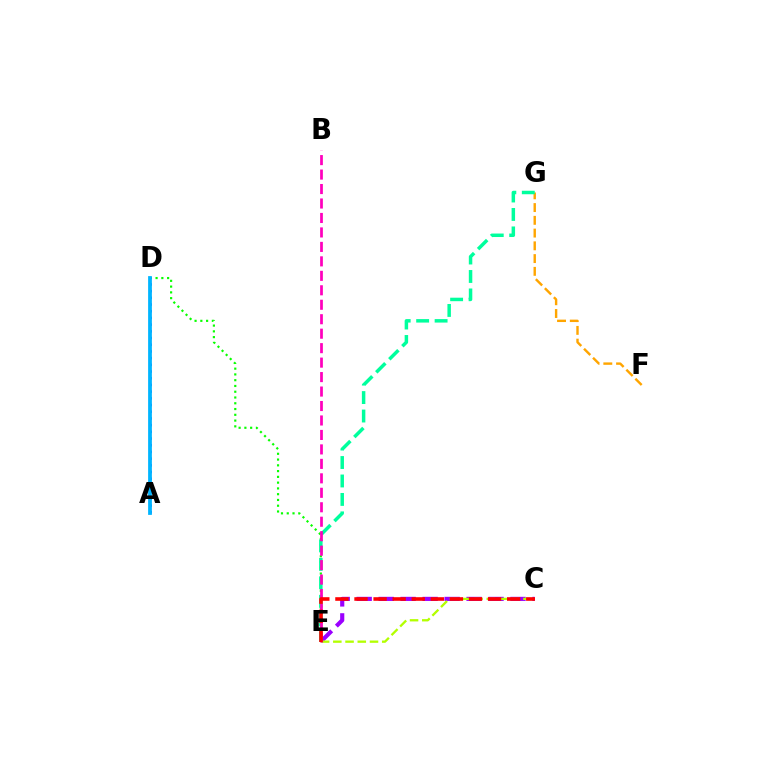{('D', 'E'): [{'color': '#08ff00', 'line_style': 'dotted', 'thickness': 1.57}], ('C', 'E'): [{'color': '#9b00ff', 'line_style': 'dashed', 'thickness': 2.99}, {'color': '#b3ff00', 'line_style': 'dashed', 'thickness': 1.66}, {'color': '#ff0000', 'line_style': 'dashed', 'thickness': 2.59}], ('F', 'G'): [{'color': '#ffa500', 'line_style': 'dashed', 'thickness': 1.73}], ('E', 'G'): [{'color': '#00ff9d', 'line_style': 'dashed', 'thickness': 2.51}], ('B', 'E'): [{'color': '#ff00bd', 'line_style': 'dashed', 'thickness': 1.97}], ('A', 'D'): [{'color': '#0010ff', 'line_style': 'dotted', 'thickness': 1.82}, {'color': '#00b5ff', 'line_style': 'solid', 'thickness': 2.71}]}